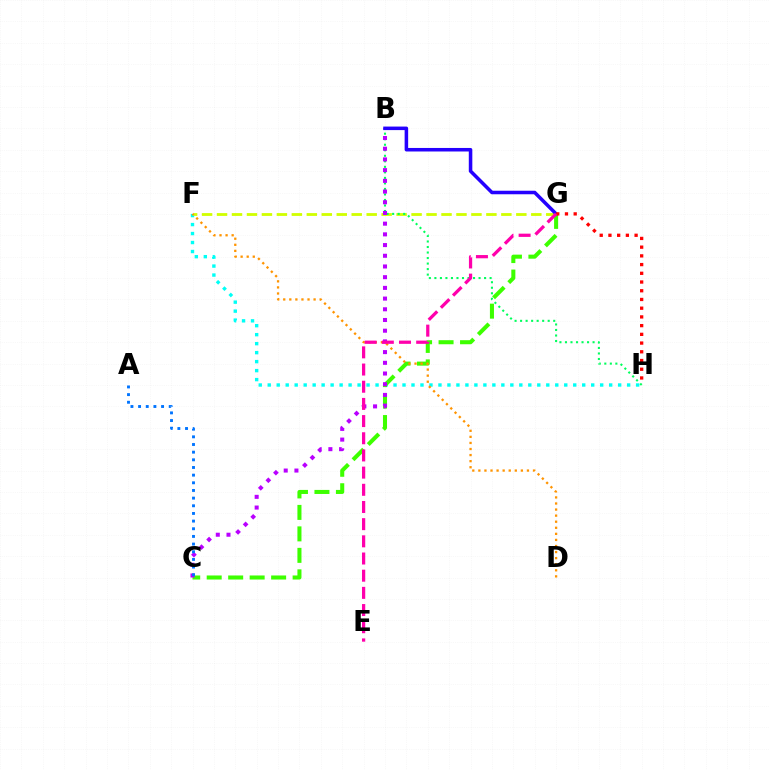{('F', 'H'): [{'color': '#00fff6', 'line_style': 'dotted', 'thickness': 2.44}], ('F', 'G'): [{'color': '#d1ff00', 'line_style': 'dashed', 'thickness': 2.03}], ('B', 'H'): [{'color': '#00ff5c', 'line_style': 'dotted', 'thickness': 1.5}], ('C', 'G'): [{'color': '#3dff00', 'line_style': 'dashed', 'thickness': 2.92}], ('B', 'C'): [{'color': '#b900ff', 'line_style': 'dotted', 'thickness': 2.91}], ('B', 'G'): [{'color': '#2500ff', 'line_style': 'solid', 'thickness': 2.54}], ('G', 'H'): [{'color': '#ff0000', 'line_style': 'dotted', 'thickness': 2.37}], ('D', 'F'): [{'color': '#ff9400', 'line_style': 'dotted', 'thickness': 1.65}], ('E', 'G'): [{'color': '#ff00ac', 'line_style': 'dashed', 'thickness': 2.33}], ('A', 'C'): [{'color': '#0074ff', 'line_style': 'dotted', 'thickness': 2.08}]}